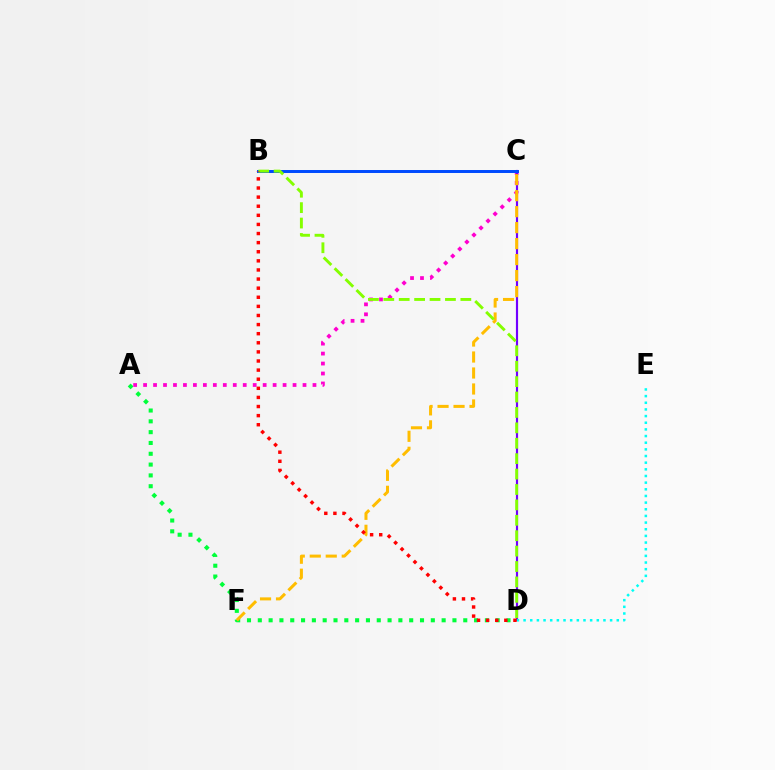{('A', 'D'): [{'color': '#00ff39', 'line_style': 'dotted', 'thickness': 2.94}], ('A', 'C'): [{'color': '#ff00cf', 'line_style': 'dotted', 'thickness': 2.71}], ('C', 'D'): [{'color': '#7200ff', 'line_style': 'solid', 'thickness': 1.56}], ('D', 'E'): [{'color': '#00fff6', 'line_style': 'dotted', 'thickness': 1.81}], ('C', 'F'): [{'color': '#ffbd00', 'line_style': 'dashed', 'thickness': 2.17}], ('B', 'C'): [{'color': '#004bff', 'line_style': 'solid', 'thickness': 2.14}], ('B', 'D'): [{'color': '#84ff00', 'line_style': 'dashed', 'thickness': 2.09}, {'color': '#ff0000', 'line_style': 'dotted', 'thickness': 2.47}]}